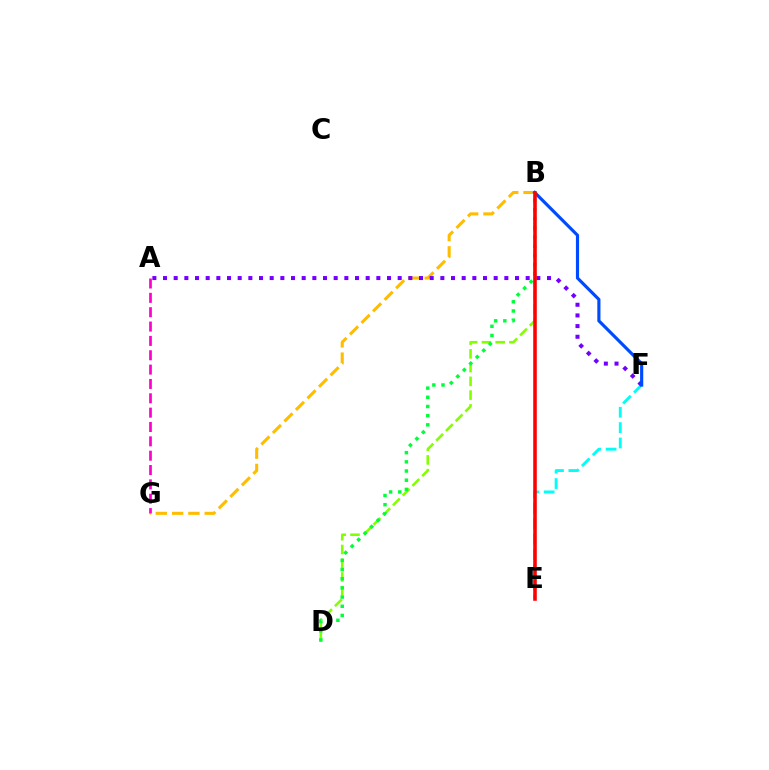{('E', 'F'): [{'color': '#00fff6', 'line_style': 'dashed', 'thickness': 2.09}], ('B', 'D'): [{'color': '#84ff00', 'line_style': 'dashed', 'thickness': 1.87}, {'color': '#00ff39', 'line_style': 'dotted', 'thickness': 2.49}], ('B', 'G'): [{'color': '#ffbd00', 'line_style': 'dashed', 'thickness': 2.22}], ('A', 'G'): [{'color': '#ff00cf', 'line_style': 'dashed', 'thickness': 1.95}], ('A', 'F'): [{'color': '#7200ff', 'line_style': 'dotted', 'thickness': 2.9}], ('B', 'F'): [{'color': '#004bff', 'line_style': 'solid', 'thickness': 2.27}], ('B', 'E'): [{'color': '#ff0000', 'line_style': 'solid', 'thickness': 2.57}]}